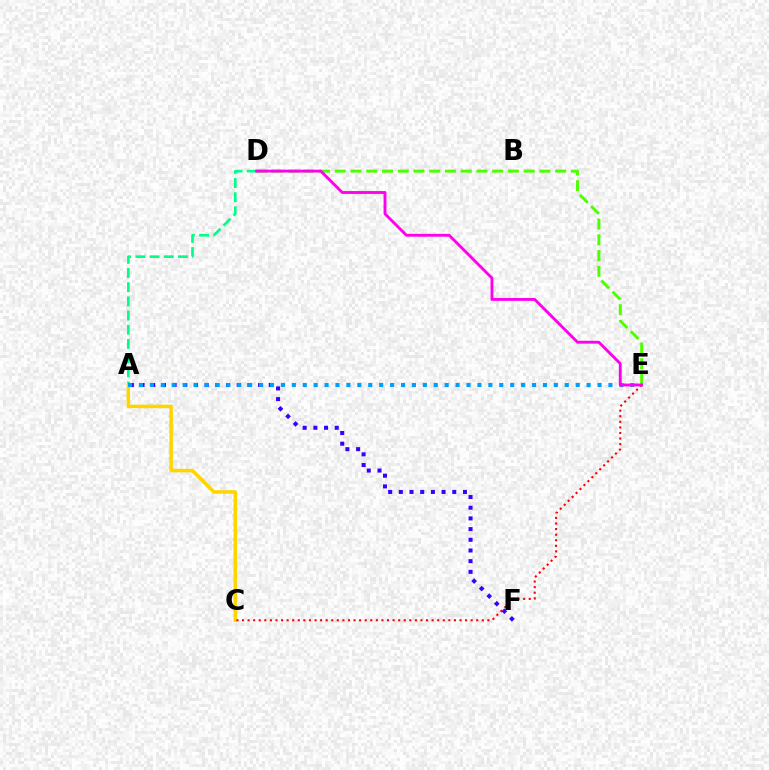{('D', 'E'): [{'color': '#4fff00', 'line_style': 'dashed', 'thickness': 2.14}, {'color': '#ff00ed', 'line_style': 'solid', 'thickness': 2.06}], ('A', 'D'): [{'color': '#00ff86', 'line_style': 'dashed', 'thickness': 1.93}], ('A', 'F'): [{'color': '#3700ff', 'line_style': 'dotted', 'thickness': 2.9}], ('A', 'C'): [{'color': '#ffd500', 'line_style': 'solid', 'thickness': 2.53}], ('C', 'E'): [{'color': '#ff0000', 'line_style': 'dotted', 'thickness': 1.52}], ('A', 'E'): [{'color': '#009eff', 'line_style': 'dotted', 'thickness': 2.97}]}